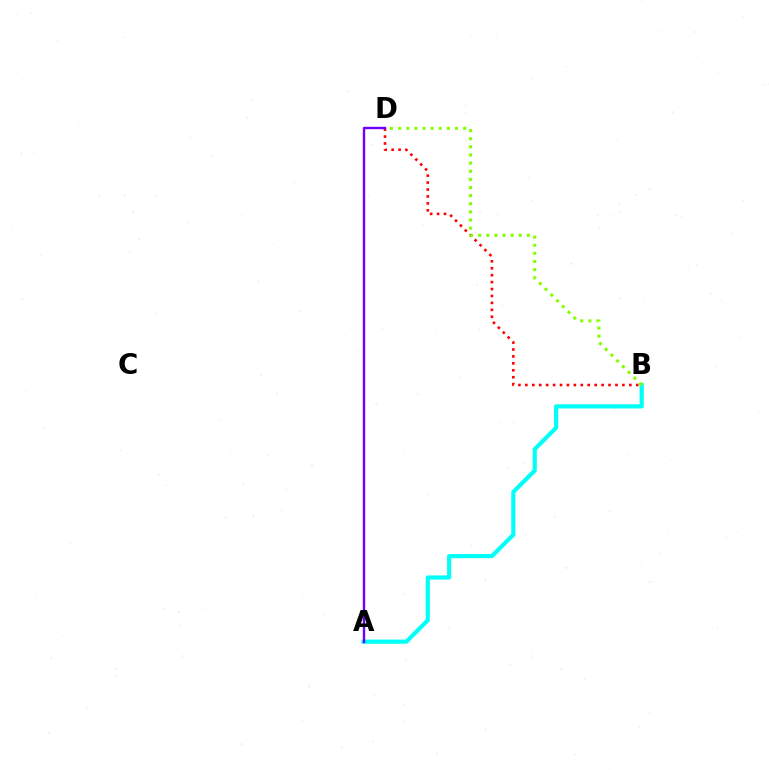{('A', 'B'): [{'color': '#00fff6', 'line_style': 'solid', 'thickness': 2.99}], ('B', 'D'): [{'color': '#ff0000', 'line_style': 'dotted', 'thickness': 1.88}, {'color': '#84ff00', 'line_style': 'dotted', 'thickness': 2.21}], ('A', 'D'): [{'color': '#7200ff', 'line_style': 'solid', 'thickness': 1.73}]}